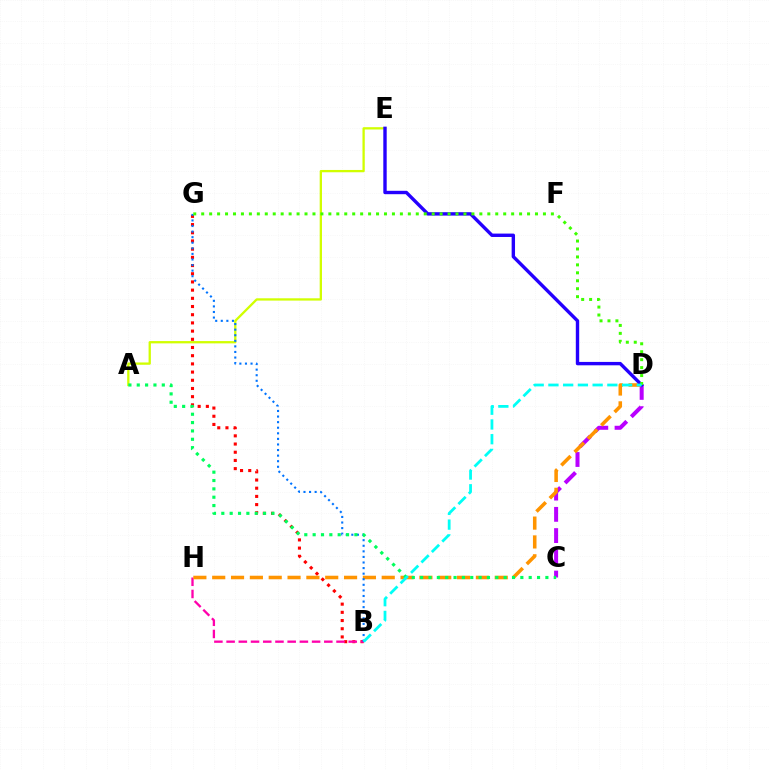{('B', 'G'): [{'color': '#ff0000', 'line_style': 'dotted', 'thickness': 2.23}, {'color': '#0074ff', 'line_style': 'dotted', 'thickness': 1.52}], ('A', 'E'): [{'color': '#d1ff00', 'line_style': 'solid', 'thickness': 1.66}], ('C', 'D'): [{'color': '#b900ff', 'line_style': 'dashed', 'thickness': 2.89}], ('B', 'H'): [{'color': '#ff00ac', 'line_style': 'dashed', 'thickness': 1.66}], ('D', 'H'): [{'color': '#ff9400', 'line_style': 'dashed', 'thickness': 2.56}], ('D', 'E'): [{'color': '#2500ff', 'line_style': 'solid', 'thickness': 2.44}], ('A', 'C'): [{'color': '#00ff5c', 'line_style': 'dotted', 'thickness': 2.27}], ('D', 'G'): [{'color': '#3dff00', 'line_style': 'dotted', 'thickness': 2.16}], ('B', 'D'): [{'color': '#00fff6', 'line_style': 'dashed', 'thickness': 2.0}]}